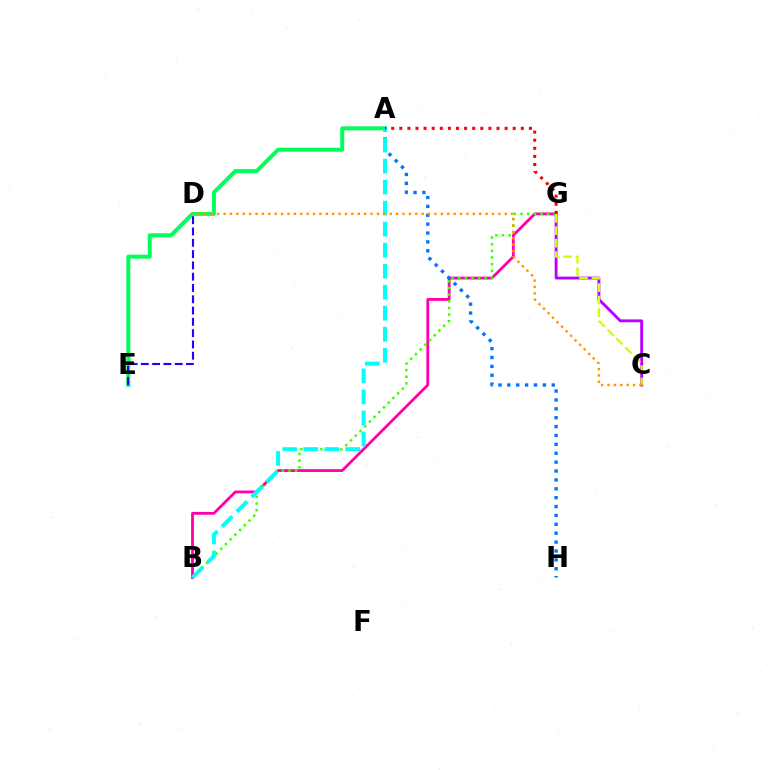{('A', 'E'): [{'color': '#00ff5c', 'line_style': 'solid', 'thickness': 2.87}], ('B', 'G'): [{'color': '#ff00ac', 'line_style': 'solid', 'thickness': 2.02}, {'color': '#3dff00', 'line_style': 'dotted', 'thickness': 1.81}], ('A', 'H'): [{'color': '#0074ff', 'line_style': 'dotted', 'thickness': 2.41}], ('C', 'G'): [{'color': '#b900ff', 'line_style': 'solid', 'thickness': 2.06}, {'color': '#d1ff00', 'line_style': 'dashed', 'thickness': 1.69}], ('A', 'B'): [{'color': '#00fff6', 'line_style': 'dashed', 'thickness': 2.86}], ('D', 'E'): [{'color': '#2500ff', 'line_style': 'dashed', 'thickness': 1.53}], ('C', 'D'): [{'color': '#ff9400', 'line_style': 'dotted', 'thickness': 1.74}], ('A', 'G'): [{'color': '#ff0000', 'line_style': 'dotted', 'thickness': 2.2}]}